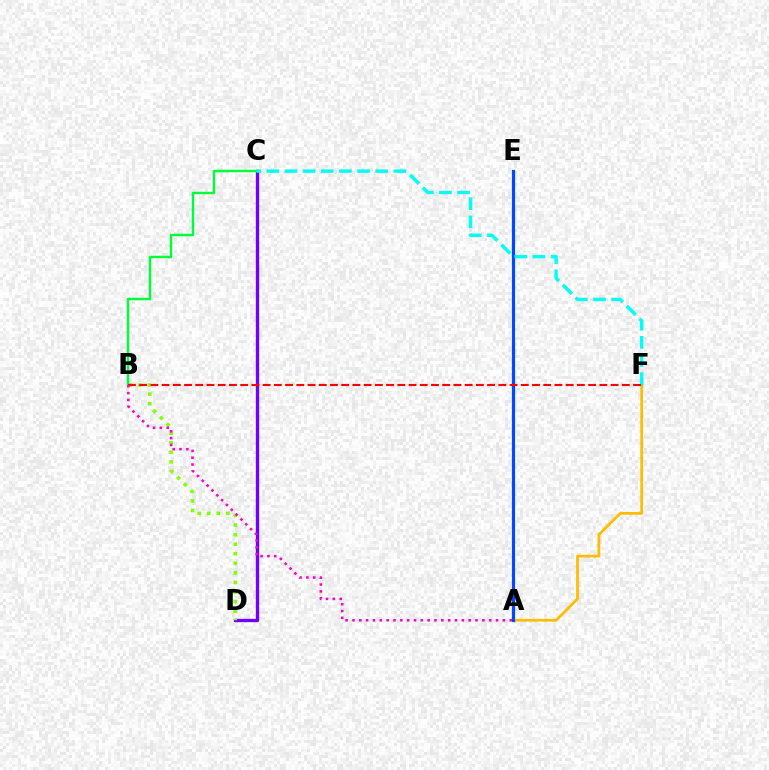{('C', 'D'): [{'color': '#7200ff', 'line_style': 'solid', 'thickness': 2.4}], ('B', 'D'): [{'color': '#84ff00', 'line_style': 'dotted', 'thickness': 2.6}], ('B', 'C'): [{'color': '#00ff39', 'line_style': 'solid', 'thickness': 1.74}], ('A', 'F'): [{'color': '#ffbd00', 'line_style': 'solid', 'thickness': 1.97}], ('A', 'E'): [{'color': '#004bff', 'line_style': 'solid', 'thickness': 2.3}], ('C', 'F'): [{'color': '#00fff6', 'line_style': 'dashed', 'thickness': 2.47}], ('B', 'F'): [{'color': '#ff0000', 'line_style': 'dashed', 'thickness': 1.52}], ('A', 'B'): [{'color': '#ff00cf', 'line_style': 'dotted', 'thickness': 1.86}]}